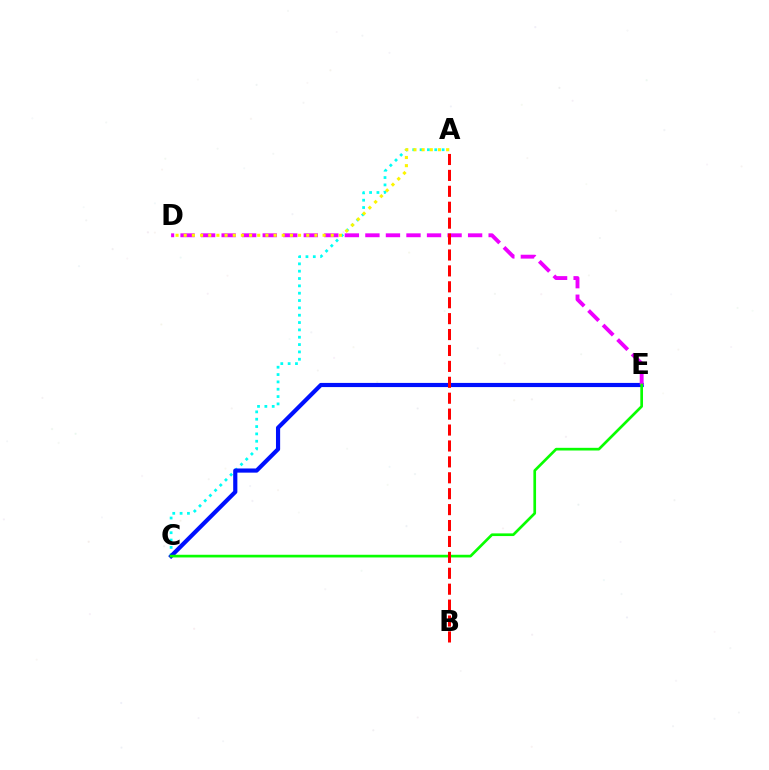{('A', 'C'): [{'color': '#00fff6', 'line_style': 'dotted', 'thickness': 1.99}], ('C', 'E'): [{'color': '#0010ff', 'line_style': 'solid', 'thickness': 3.0}, {'color': '#08ff00', 'line_style': 'solid', 'thickness': 1.93}], ('D', 'E'): [{'color': '#ee00ff', 'line_style': 'dashed', 'thickness': 2.79}], ('A', 'D'): [{'color': '#fcf500', 'line_style': 'dotted', 'thickness': 2.22}], ('A', 'B'): [{'color': '#ff0000', 'line_style': 'dashed', 'thickness': 2.16}]}